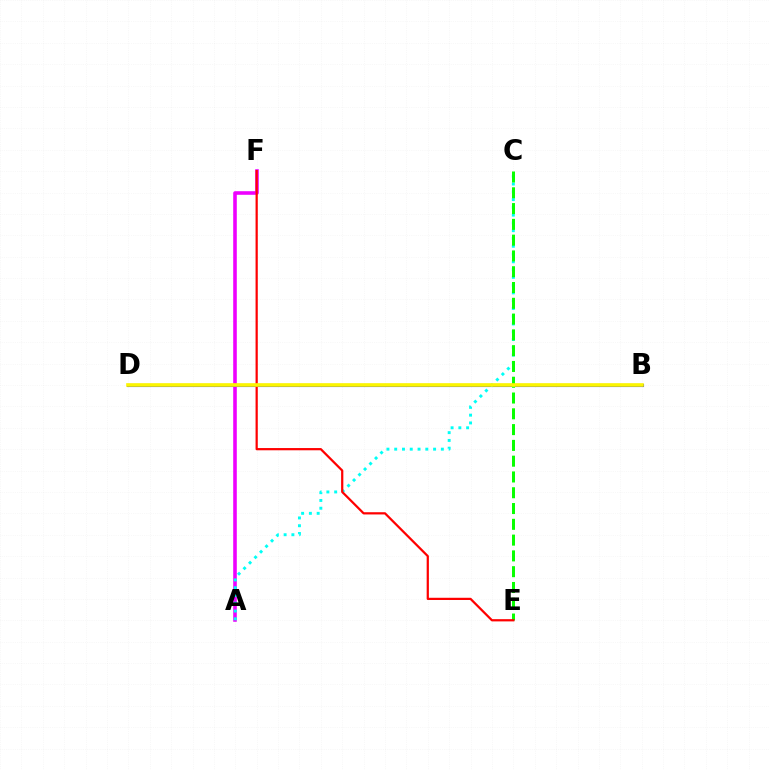{('A', 'F'): [{'color': '#ee00ff', 'line_style': 'solid', 'thickness': 2.58}], ('B', 'D'): [{'color': '#0010ff', 'line_style': 'solid', 'thickness': 2.22}, {'color': '#fcf500', 'line_style': 'solid', 'thickness': 2.61}], ('A', 'C'): [{'color': '#00fff6', 'line_style': 'dotted', 'thickness': 2.11}], ('C', 'E'): [{'color': '#08ff00', 'line_style': 'dashed', 'thickness': 2.14}], ('E', 'F'): [{'color': '#ff0000', 'line_style': 'solid', 'thickness': 1.61}]}